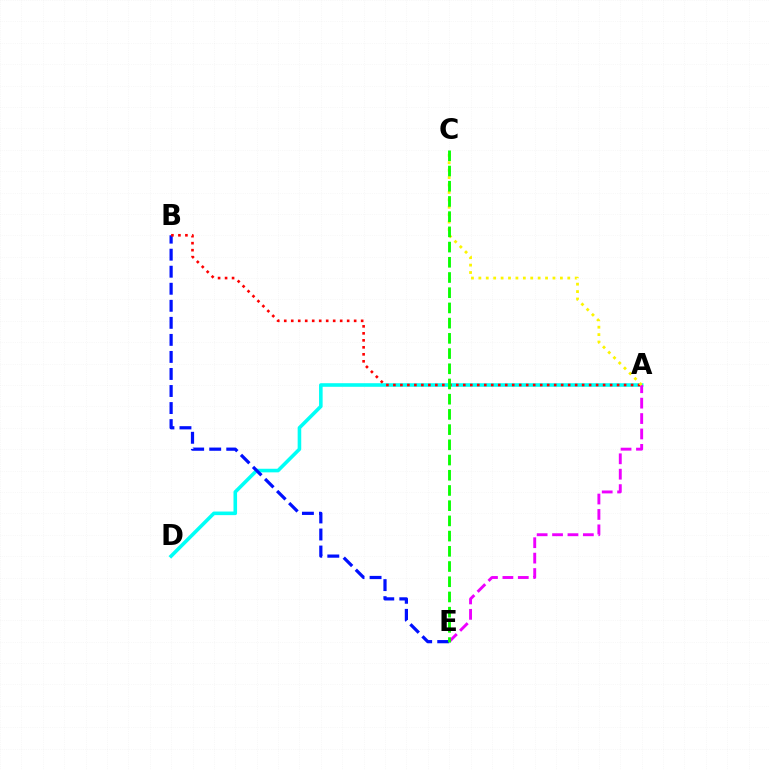{('A', 'D'): [{'color': '#00fff6', 'line_style': 'solid', 'thickness': 2.58}], ('B', 'E'): [{'color': '#0010ff', 'line_style': 'dashed', 'thickness': 2.32}], ('A', 'B'): [{'color': '#ff0000', 'line_style': 'dotted', 'thickness': 1.9}], ('A', 'E'): [{'color': '#ee00ff', 'line_style': 'dashed', 'thickness': 2.09}], ('A', 'C'): [{'color': '#fcf500', 'line_style': 'dotted', 'thickness': 2.01}], ('C', 'E'): [{'color': '#08ff00', 'line_style': 'dashed', 'thickness': 2.07}]}